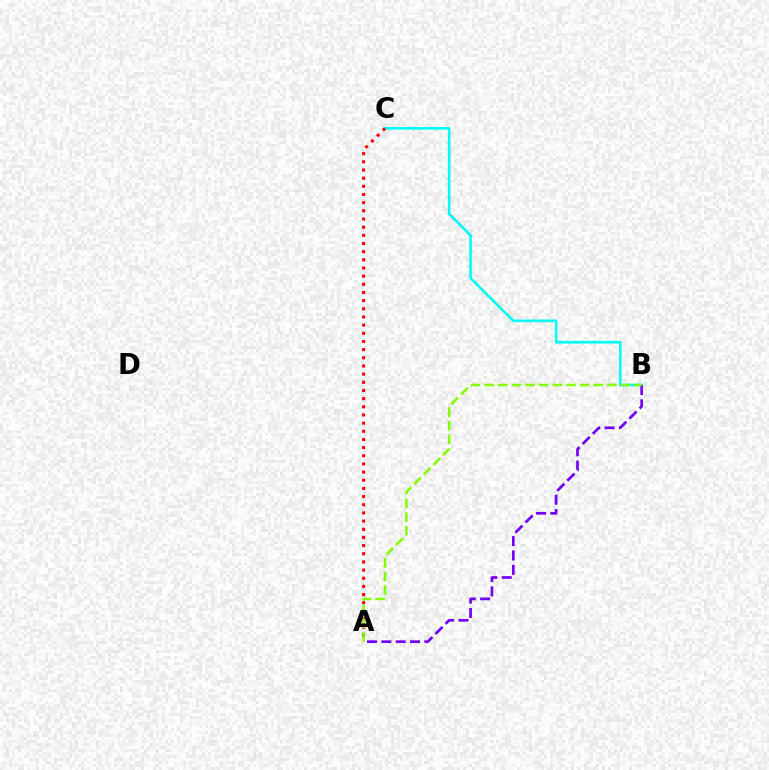{('B', 'C'): [{'color': '#00fff6', 'line_style': 'solid', 'thickness': 1.9}], ('A', 'C'): [{'color': '#ff0000', 'line_style': 'dotted', 'thickness': 2.22}], ('A', 'B'): [{'color': '#7200ff', 'line_style': 'dashed', 'thickness': 1.95}, {'color': '#84ff00', 'line_style': 'dashed', 'thickness': 1.85}]}